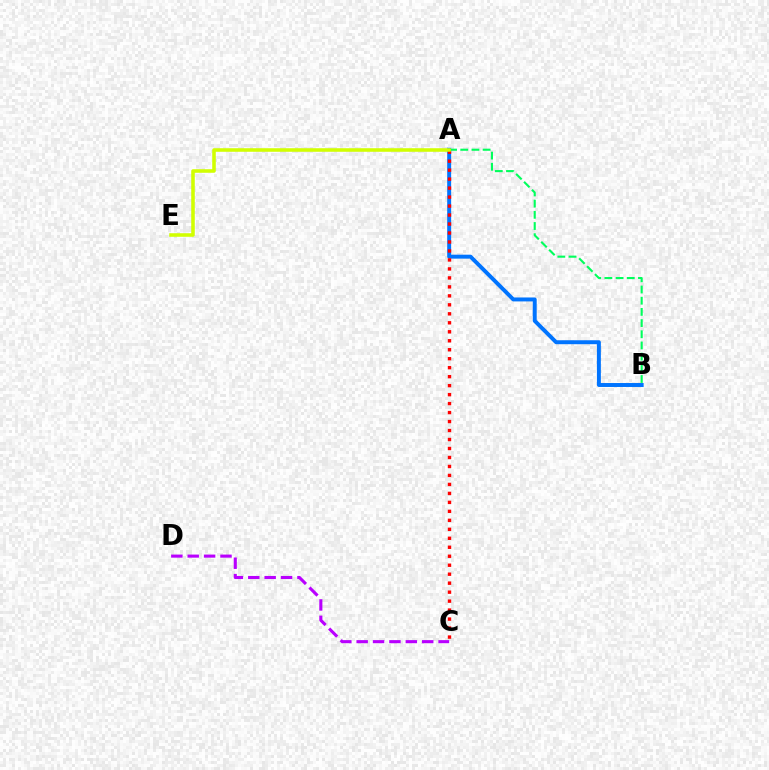{('A', 'B'): [{'color': '#0074ff', 'line_style': 'solid', 'thickness': 2.84}, {'color': '#00ff5c', 'line_style': 'dashed', 'thickness': 1.52}], ('A', 'C'): [{'color': '#ff0000', 'line_style': 'dotted', 'thickness': 2.44}], ('A', 'E'): [{'color': '#d1ff00', 'line_style': 'solid', 'thickness': 2.56}], ('C', 'D'): [{'color': '#b900ff', 'line_style': 'dashed', 'thickness': 2.23}]}